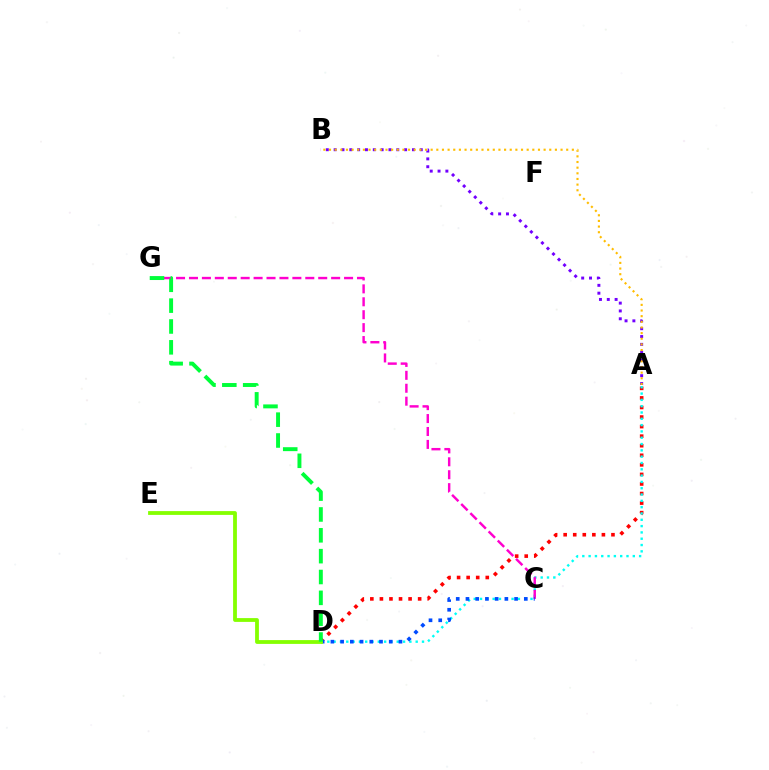{('A', 'B'): [{'color': '#7200ff', 'line_style': 'dotted', 'thickness': 2.13}, {'color': '#ffbd00', 'line_style': 'dotted', 'thickness': 1.53}], ('A', 'D'): [{'color': '#ff0000', 'line_style': 'dotted', 'thickness': 2.6}, {'color': '#00fff6', 'line_style': 'dotted', 'thickness': 1.71}], ('C', 'G'): [{'color': '#ff00cf', 'line_style': 'dashed', 'thickness': 1.76}], ('C', 'D'): [{'color': '#004bff', 'line_style': 'dotted', 'thickness': 2.64}], ('D', 'E'): [{'color': '#84ff00', 'line_style': 'solid', 'thickness': 2.73}], ('D', 'G'): [{'color': '#00ff39', 'line_style': 'dashed', 'thickness': 2.83}]}